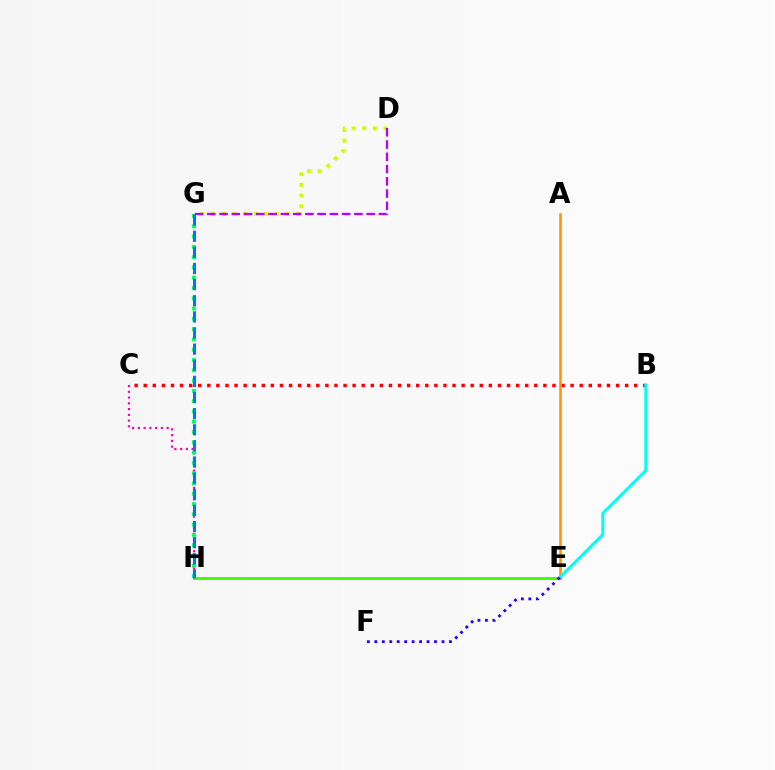{('C', 'H'): [{'color': '#ff00ac', 'line_style': 'dotted', 'thickness': 1.56}], ('E', 'H'): [{'color': '#3dff00', 'line_style': 'solid', 'thickness': 2.1}], ('D', 'G'): [{'color': '#d1ff00', 'line_style': 'dotted', 'thickness': 2.9}, {'color': '#b900ff', 'line_style': 'dashed', 'thickness': 1.67}], ('G', 'H'): [{'color': '#00ff5c', 'line_style': 'dotted', 'thickness': 2.8}, {'color': '#0074ff', 'line_style': 'dashed', 'thickness': 2.19}], ('B', 'C'): [{'color': '#ff0000', 'line_style': 'dotted', 'thickness': 2.47}], ('A', 'E'): [{'color': '#ff9400', 'line_style': 'solid', 'thickness': 1.84}], ('B', 'E'): [{'color': '#00fff6', 'line_style': 'solid', 'thickness': 2.16}], ('E', 'F'): [{'color': '#2500ff', 'line_style': 'dotted', 'thickness': 2.03}]}